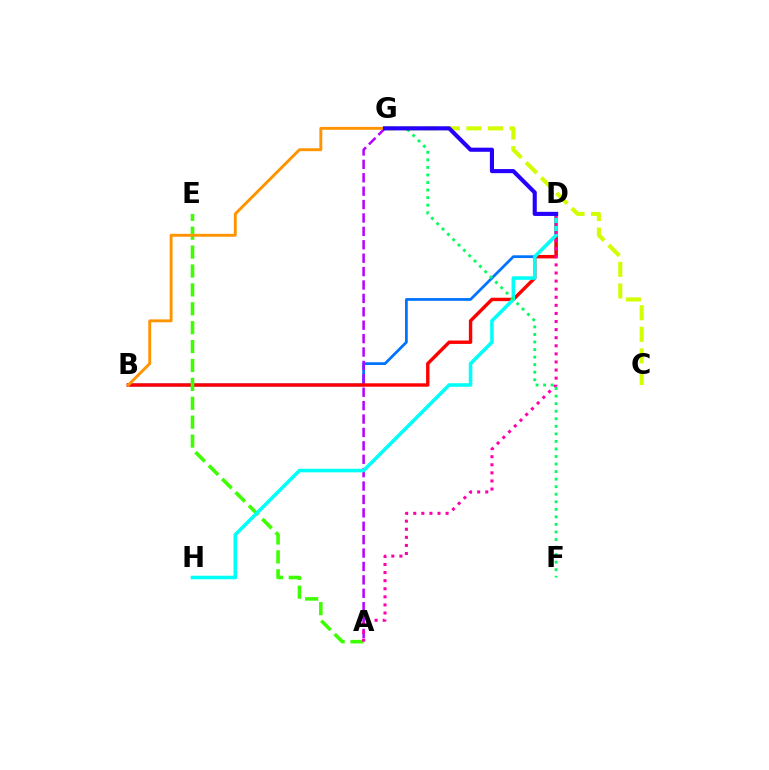{('C', 'G'): [{'color': '#d1ff00', 'line_style': 'dashed', 'thickness': 2.93}], ('B', 'D'): [{'color': '#0074ff', 'line_style': 'solid', 'thickness': 1.98}, {'color': '#ff0000', 'line_style': 'solid', 'thickness': 2.45}], ('A', 'G'): [{'color': '#b900ff', 'line_style': 'dashed', 'thickness': 1.82}], ('A', 'E'): [{'color': '#3dff00', 'line_style': 'dashed', 'thickness': 2.57}], ('D', 'H'): [{'color': '#00fff6', 'line_style': 'solid', 'thickness': 2.58}], ('A', 'D'): [{'color': '#ff00ac', 'line_style': 'dotted', 'thickness': 2.2}], ('F', 'G'): [{'color': '#00ff5c', 'line_style': 'dotted', 'thickness': 2.05}], ('B', 'G'): [{'color': '#ff9400', 'line_style': 'solid', 'thickness': 2.09}], ('D', 'G'): [{'color': '#2500ff', 'line_style': 'solid', 'thickness': 2.96}]}